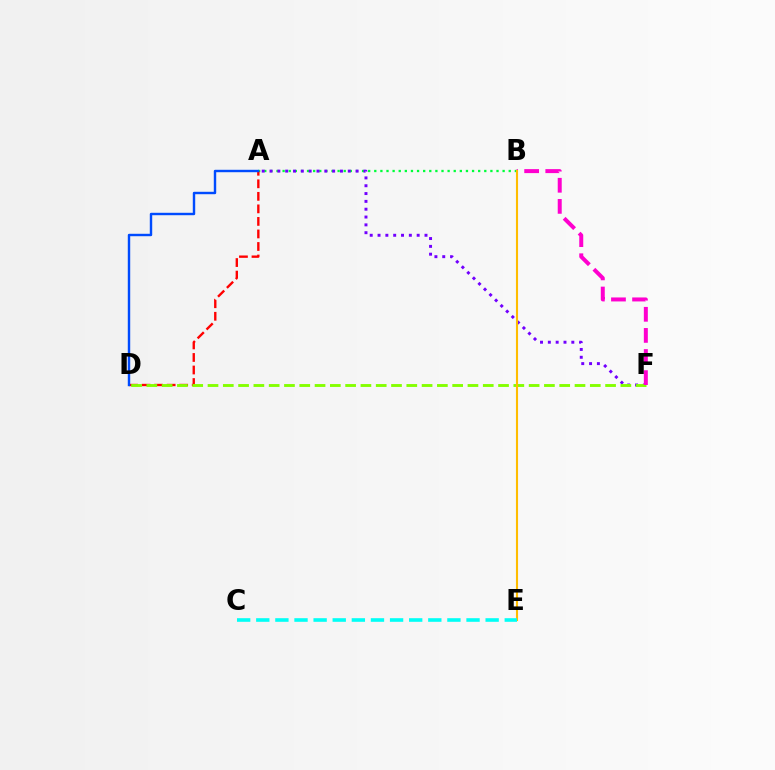{('A', 'B'): [{'color': '#00ff39', 'line_style': 'dotted', 'thickness': 1.66}], ('A', 'D'): [{'color': '#ff0000', 'line_style': 'dashed', 'thickness': 1.7}, {'color': '#004bff', 'line_style': 'solid', 'thickness': 1.74}], ('A', 'F'): [{'color': '#7200ff', 'line_style': 'dotted', 'thickness': 2.13}], ('D', 'F'): [{'color': '#84ff00', 'line_style': 'dashed', 'thickness': 2.08}], ('B', 'F'): [{'color': '#ff00cf', 'line_style': 'dashed', 'thickness': 2.87}], ('B', 'E'): [{'color': '#ffbd00', 'line_style': 'solid', 'thickness': 1.51}], ('C', 'E'): [{'color': '#00fff6', 'line_style': 'dashed', 'thickness': 2.6}]}